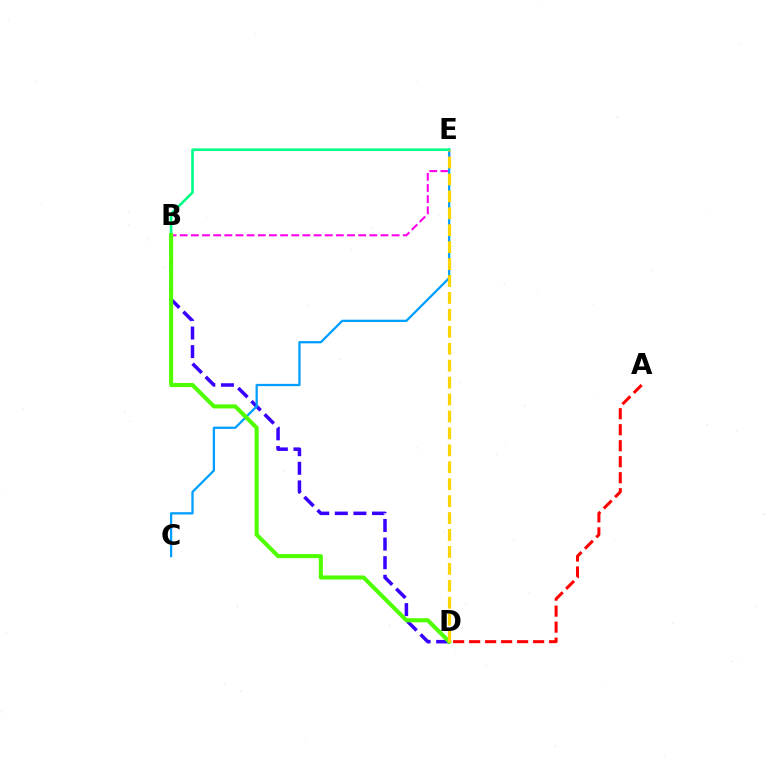{('B', 'D'): [{'color': '#3700ff', 'line_style': 'dashed', 'thickness': 2.53}, {'color': '#4fff00', 'line_style': 'solid', 'thickness': 2.93}], ('B', 'E'): [{'color': '#ff00ed', 'line_style': 'dashed', 'thickness': 1.52}, {'color': '#00ff86', 'line_style': 'solid', 'thickness': 1.88}], ('C', 'E'): [{'color': '#009eff', 'line_style': 'solid', 'thickness': 1.64}], ('A', 'D'): [{'color': '#ff0000', 'line_style': 'dashed', 'thickness': 2.17}], ('D', 'E'): [{'color': '#ffd500', 'line_style': 'dashed', 'thickness': 2.3}]}